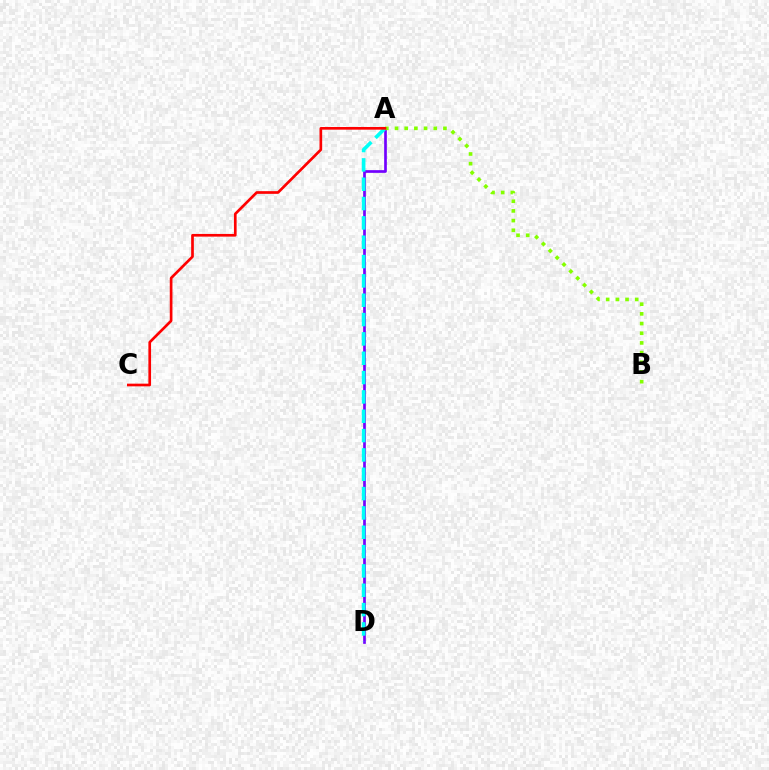{('A', 'D'): [{'color': '#7200ff', 'line_style': 'solid', 'thickness': 1.93}, {'color': '#00fff6', 'line_style': 'dashed', 'thickness': 2.63}], ('A', 'B'): [{'color': '#84ff00', 'line_style': 'dotted', 'thickness': 2.63}], ('A', 'C'): [{'color': '#ff0000', 'line_style': 'solid', 'thickness': 1.93}]}